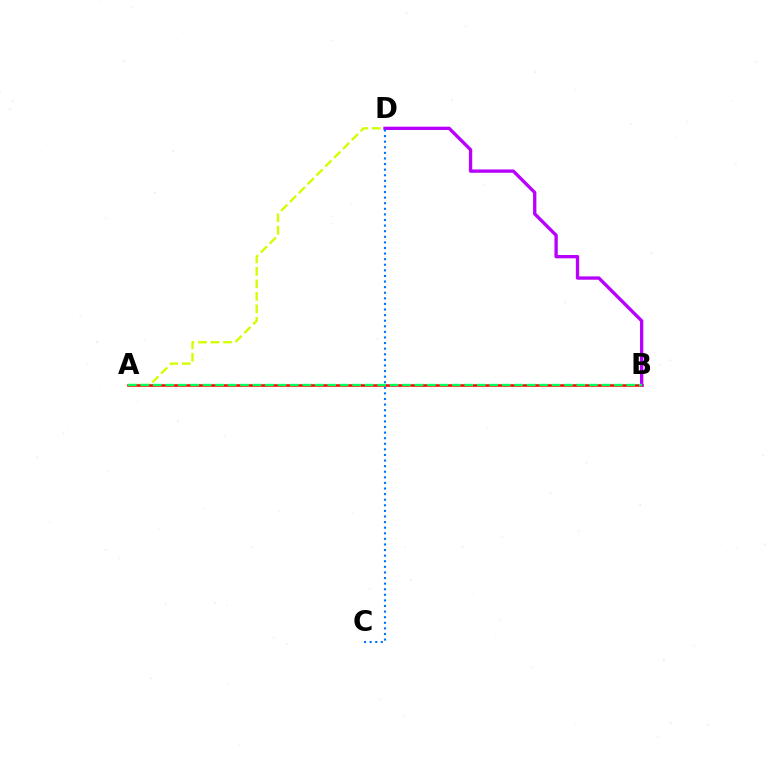{('A', 'D'): [{'color': '#d1ff00', 'line_style': 'dashed', 'thickness': 1.7}], ('A', 'B'): [{'color': '#ff0000', 'line_style': 'solid', 'thickness': 1.83}, {'color': '#00ff5c', 'line_style': 'dashed', 'thickness': 1.69}], ('B', 'D'): [{'color': '#b900ff', 'line_style': 'solid', 'thickness': 2.39}], ('C', 'D'): [{'color': '#0074ff', 'line_style': 'dotted', 'thickness': 1.52}]}